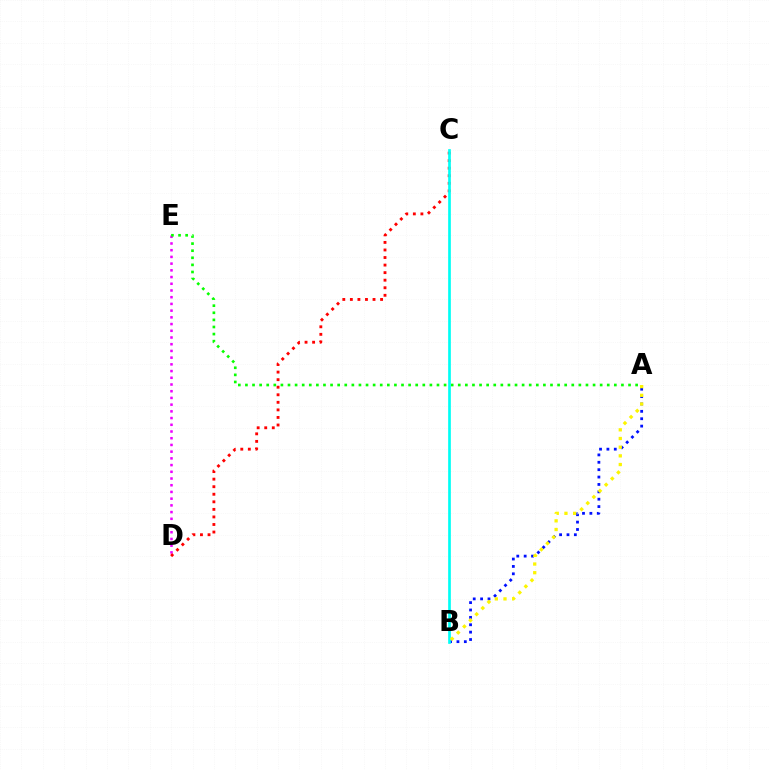{('D', 'E'): [{'color': '#ee00ff', 'line_style': 'dotted', 'thickness': 1.82}], ('C', 'D'): [{'color': '#ff0000', 'line_style': 'dotted', 'thickness': 2.05}], ('A', 'B'): [{'color': '#0010ff', 'line_style': 'dotted', 'thickness': 2.01}, {'color': '#fcf500', 'line_style': 'dotted', 'thickness': 2.36}], ('A', 'E'): [{'color': '#08ff00', 'line_style': 'dotted', 'thickness': 1.93}], ('B', 'C'): [{'color': '#00fff6', 'line_style': 'solid', 'thickness': 1.93}]}